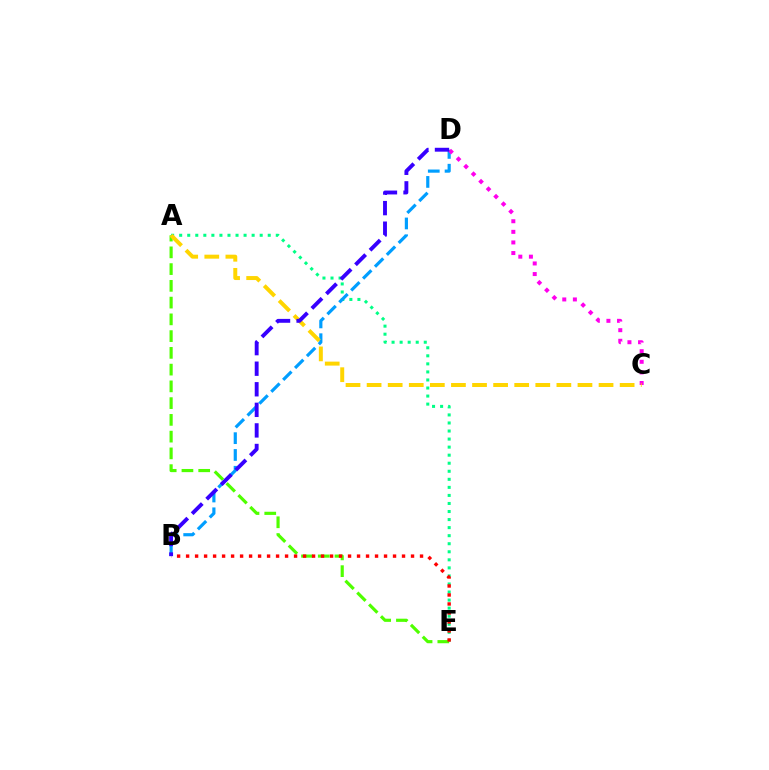{('A', 'E'): [{'color': '#00ff86', 'line_style': 'dotted', 'thickness': 2.19}, {'color': '#4fff00', 'line_style': 'dashed', 'thickness': 2.28}], ('B', 'D'): [{'color': '#009eff', 'line_style': 'dashed', 'thickness': 2.28}, {'color': '#3700ff', 'line_style': 'dashed', 'thickness': 2.79}], ('C', 'D'): [{'color': '#ff00ed', 'line_style': 'dotted', 'thickness': 2.88}], ('A', 'C'): [{'color': '#ffd500', 'line_style': 'dashed', 'thickness': 2.86}], ('B', 'E'): [{'color': '#ff0000', 'line_style': 'dotted', 'thickness': 2.44}]}